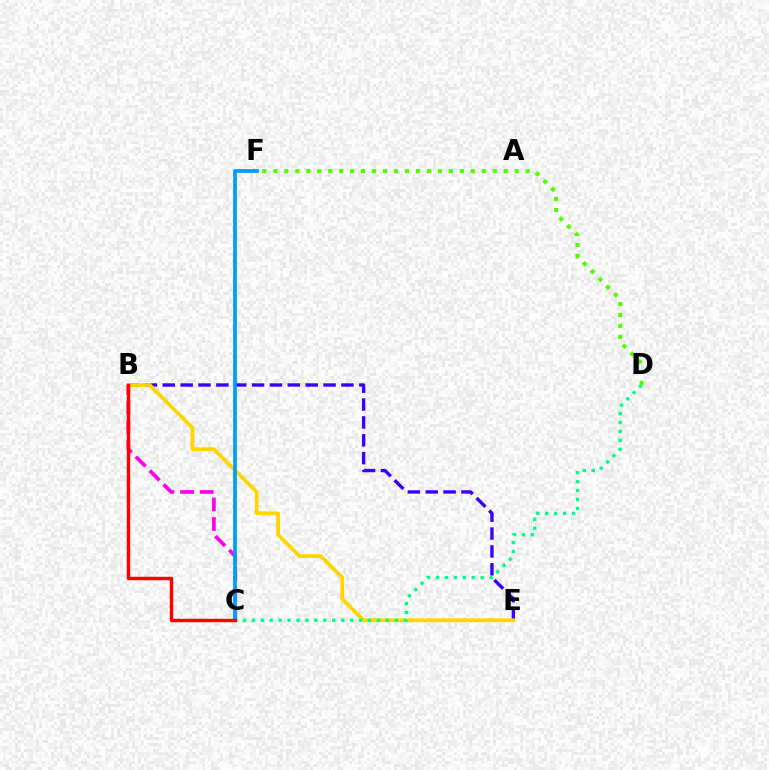{('B', 'E'): [{'color': '#3700ff', 'line_style': 'dashed', 'thickness': 2.43}, {'color': '#ffd500', 'line_style': 'solid', 'thickness': 2.7}], ('B', 'C'): [{'color': '#ff00ed', 'line_style': 'dashed', 'thickness': 2.67}, {'color': '#ff0000', 'line_style': 'solid', 'thickness': 2.48}], ('C', 'D'): [{'color': '#00ff86', 'line_style': 'dotted', 'thickness': 2.43}], ('D', 'F'): [{'color': '#4fff00', 'line_style': 'dotted', 'thickness': 2.98}], ('C', 'F'): [{'color': '#009eff', 'line_style': 'solid', 'thickness': 2.7}]}